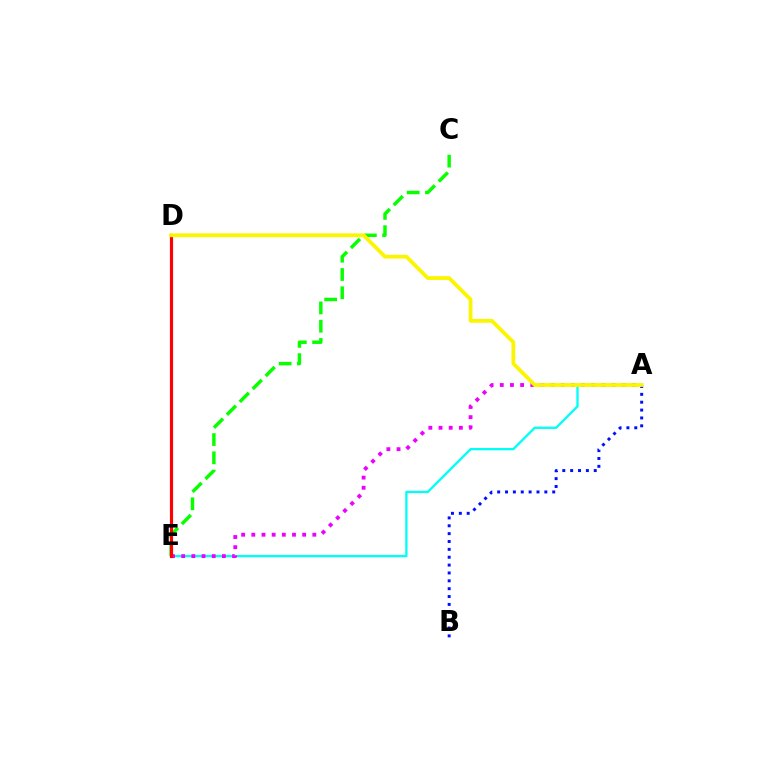{('A', 'E'): [{'color': '#00fff6', 'line_style': 'solid', 'thickness': 1.67}, {'color': '#ee00ff', 'line_style': 'dotted', 'thickness': 2.76}], ('C', 'E'): [{'color': '#08ff00', 'line_style': 'dashed', 'thickness': 2.48}], ('D', 'E'): [{'color': '#ff0000', 'line_style': 'solid', 'thickness': 2.27}], ('A', 'B'): [{'color': '#0010ff', 'line_style': 'dotted', 'thickness': 2.14}], ('A', 'D'): [{'color': '#fcf500', 'line_style': 'solid', 'thickness': 2.73}]}